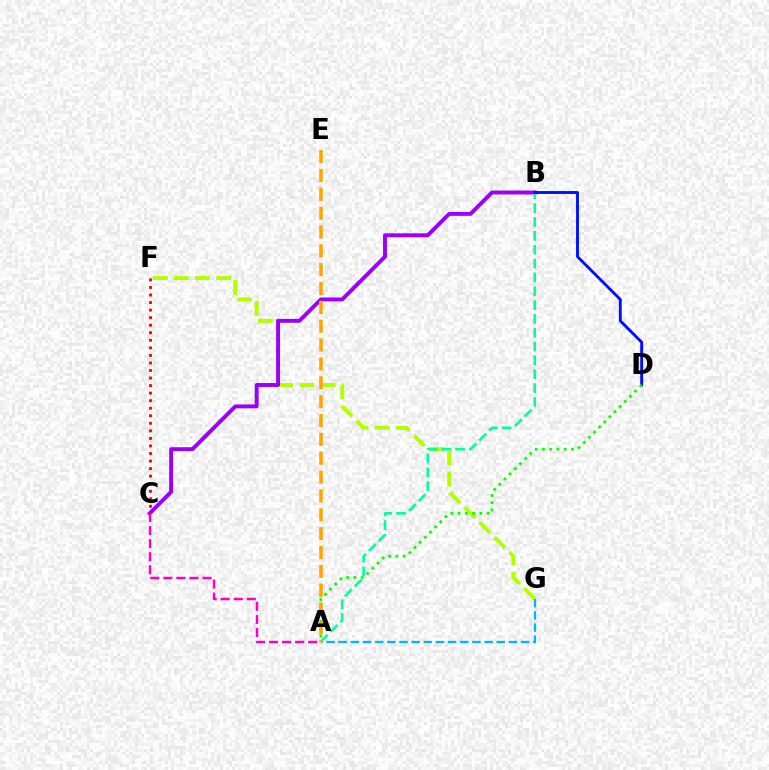{('F', 'G'): [{'color': '#b3ff00', 'line_style': 'dashed', 'thickness': 2.87}], ('B', 'C'): [{'color': '#9b00ff', 'line_style': 'solid', 'thickness': 2.82}], ('A', 'B'): [{'color': '#00ff9d', 'line_style': 'dashed', 'thickness': 1.88}], ('B', 'D'): [{'color': '#0010ff', 'line_style': 'solid', 'thickness': 2.08}], ('A', 'G'): [{'color': '#00b5ff', 'line_style': 'dashed', 'thickness': 1.65}], ('C', 'F'): [{'color': '#ff0000', 'line_style': 'dotted', 'thickness': 2.05}], ('A', 'D'): [{'color': '#08ff00', 'line_style': 'dotted', 'thickness': 1.97}], ('A', 'C'): [{'color': '#ff00bd', 'line_style': 'dashed', 'thickness': 1.77}], ('A', 'E'): [{'color': '#ffa500', 'line_style': 'dashed', 'thickness': 2.56}]}